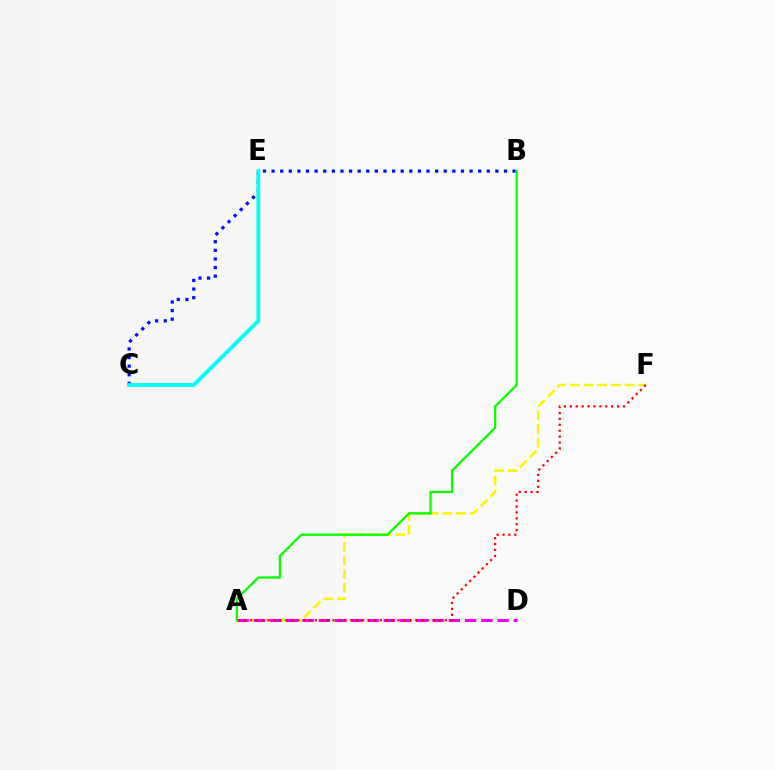{('A', 'F'): [{'color': '#fcf500', 'line_style': 'dashed', 'thickness': 1.85}, {'color': '#ff0000', 'line_style': 'dotted', 'thickness': 1.6}], ('B', 'C'): [{'color': '#0010ff', 'line_style': 'dotted', 'thickness': 2.34}], ('A', 'D'): [{'color': '#ee00ff', 'line_style': 'dashed', 'thickness': 2.21}], ('A', 'B'): [{'color': '#08ff00', 'line_style': 'solid', 'thickness': 1.66}], ('C', 'E'): [{'color': '#00fff6', 'line_style': 'solid', 'thickness': 2.75}]}